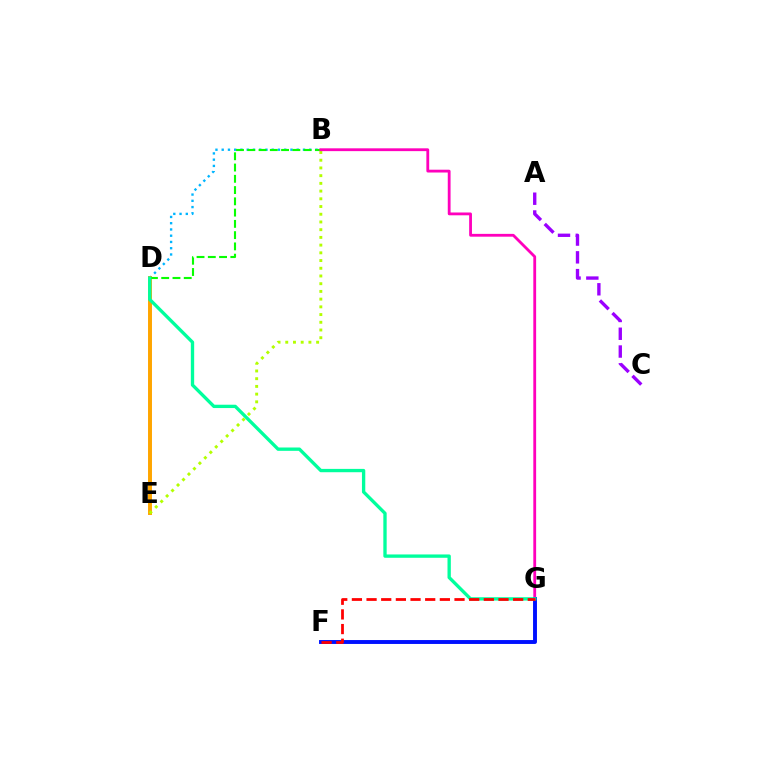{('B', 'D'): [{'color': '#00b5ff', 'line_style': 'dotted', 'thickness': 1.7}, {'color': '#08ff00', 'line_style': 'dashed', 'thickness': 1.53}], ('D', 'E'): [{'color': '#ffa500', 'line_style': 'solid', 'thickness': 2.85}], ('B', 'E'): [{'color': '#b3ff00', 'line_style': 'dotted', 'thickness': 2.1}], ('B', 'G'): [{'color': '#ff00bd', 'line_style': 'solid', 'thickness': 2.02}], ('F', 'G'): [{'color': '#0010ff', 'line_style': 'solid', 'thickness': 2.81}, {'color': '#ff0000', 'line_style': 'dashed', 'thickness': 1.99}], ('A', 'C'): [{'color': '#9b00ff', 'line_style': 'dashed', 'thickness': 2.42}], ('D', 'G'): [{'color': '#00ff9d', 'line_style': 'solid', 'thickness': 2.4}]}